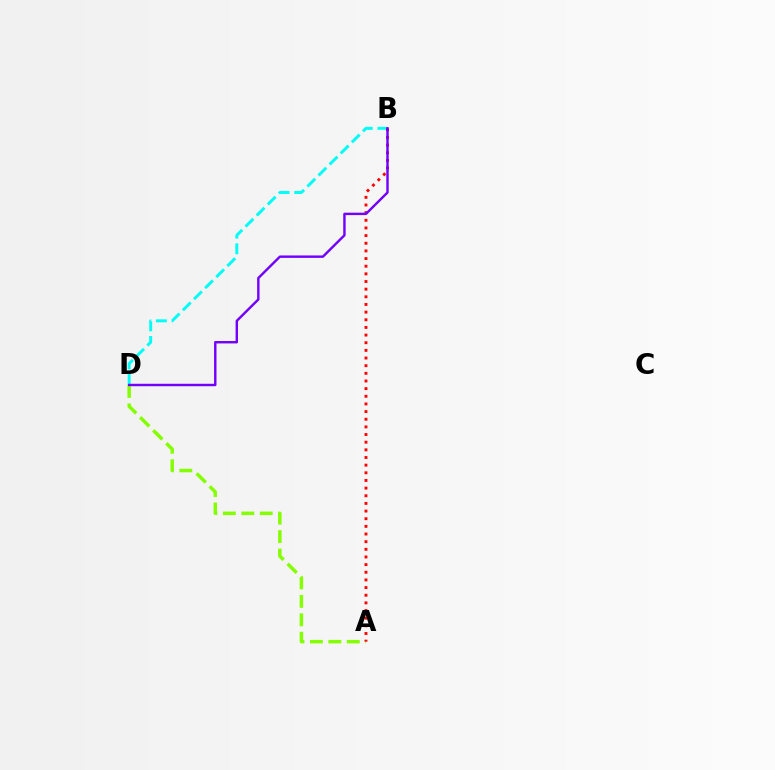{('B', 'D'): [{'color': '#00fff6', 'line_style': 'dashed', 'thickness': 2.13}, {'color': '#7200ff', 'line_style': 'solid', 'thickness': 1.74}], ('A', 'D'): [{'color': '#84ff00', 'line_style': 'dashed', 'thickness': 2.5}], ('A', 'B'): [{'color': '#ff0000', 'line_style': 'dotted', 'thickness': 2.08}]}